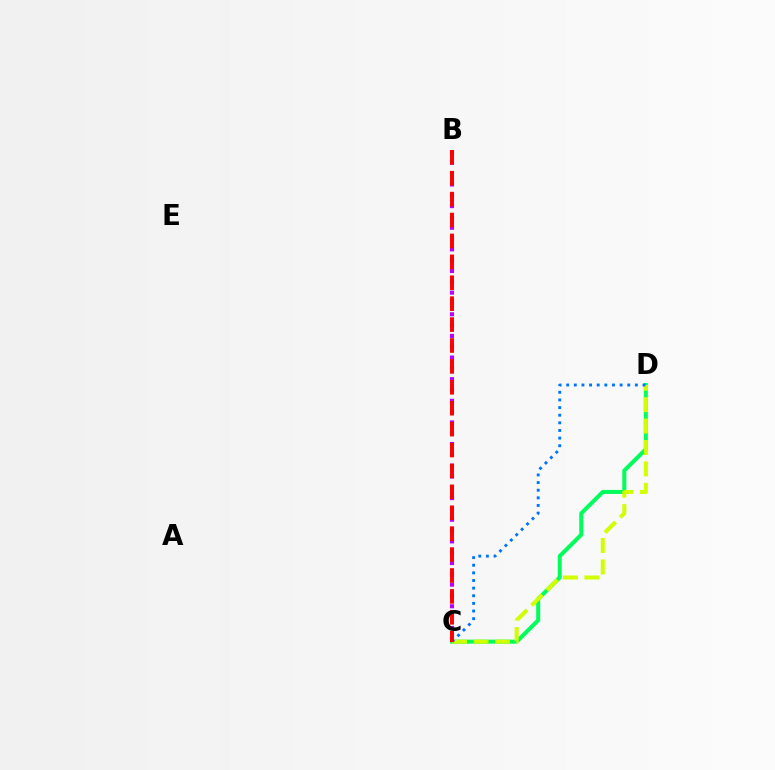{('C', 'D'): [{'color': '#00ff5c', 'line_style': 'solid', 'thickness': 2.91}, {'color': '#d1ff00', 'line_style': 'dashed', 'thickness': 2.91}, {'color': '#0074ff', 'line_style': 'dotted', 'thickness': 2.07}], ('B', 'C'): [{'color': '#b900ff', 'line_style': 'dotted', 'thickness': 2.94}, {'color': '#ff0000', 'line_style': 'dashed', 'thickness': 2.84}]}